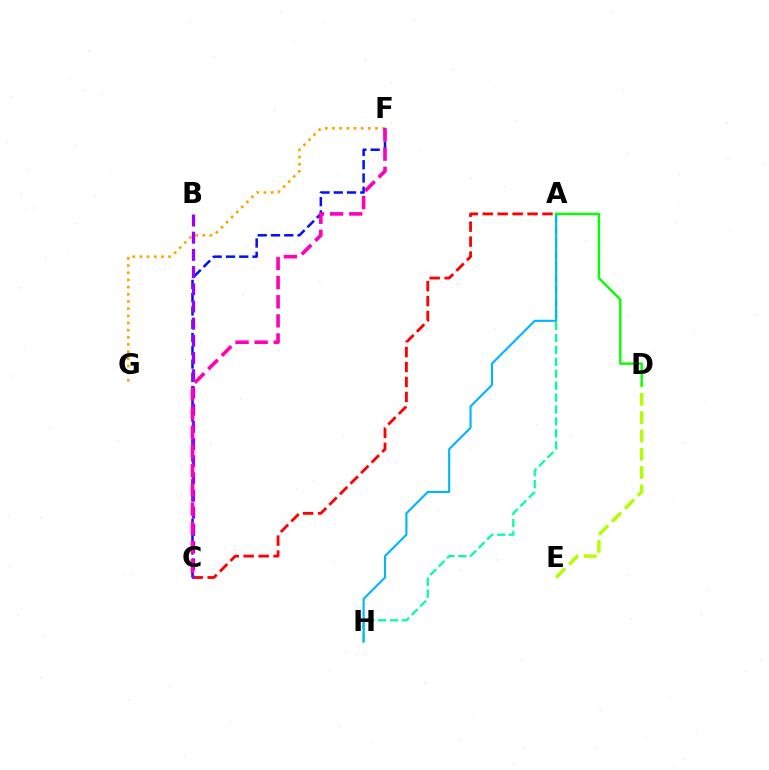{('D', 'E'): [{'color': '#b3ff00', 'line_style': 'dashed', 'thickness': 2.49}], ('F', 'G'): [{'color': '#ffa500', 'line_style': 'dotted', 'thickness': 1.95}], ('A', 'C'): [{'color': '#ff0000', 'line_style': 'dashed', 'thickness': 2.03}], ('C', 'F'): [{'color': '#0010ff', 'line_style': 'dashed', 'thickness': 1.8}, {'color': '#ff00bd', 'line_style': 'dashed', 'thickness': 2.6}], ('B', 'C'): [{'color': '#9b00ff', 'line_style': 'dashed', 'thickness': 2.34}], ('A', 'H'): [{'color': '#00ff9d', 'line_style': 'dashed', 'thickness': 1.62}, {'color': '#00b5ff', 'line_style': 'solid', 'thickness': 1.53}], ('A', 'D'): [{'color': '#08ff00', 'line_style': 'solid', 'thickness': 1.74}]}